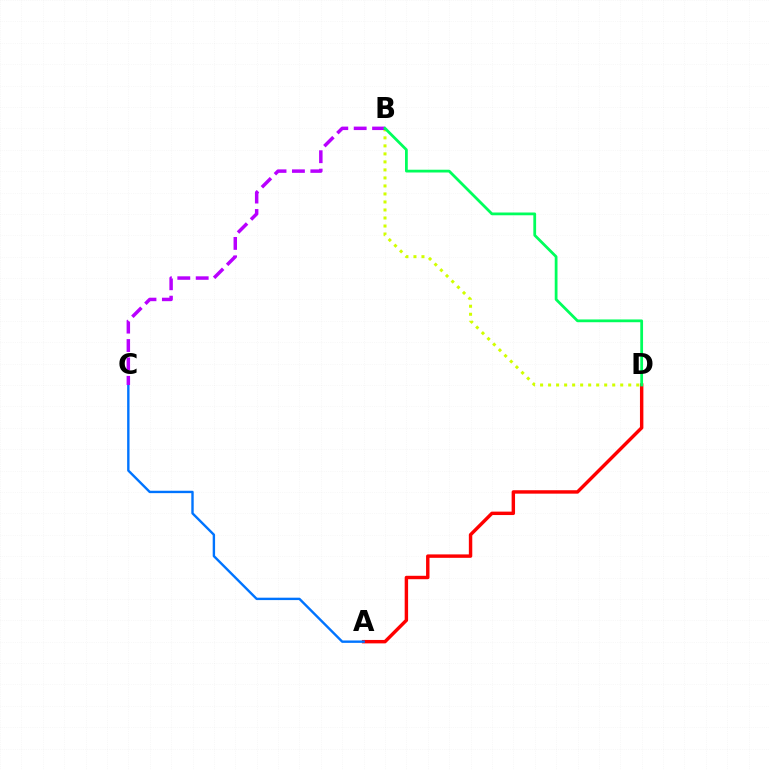{('A', 'D'): [{'color': '#ff0000', 'line_style': 'solid', 'thickness': 2.47}], ('A', 'C'): [{'color': '#0074ff', 'line_style': 'solid', 'thickness': 1.72}], ('B', 'D'): [{'color': '#d1ff00', 'line_style': 'dotted', 'thickness': 2.18}, {'color': '#00ff5c', 'line_style': 'solid', 'thickness': 2.0}], ('B', 'C'): [{'color': '#b900ff', 'line_style': 'dashed', 'thickness': 2.5}]}